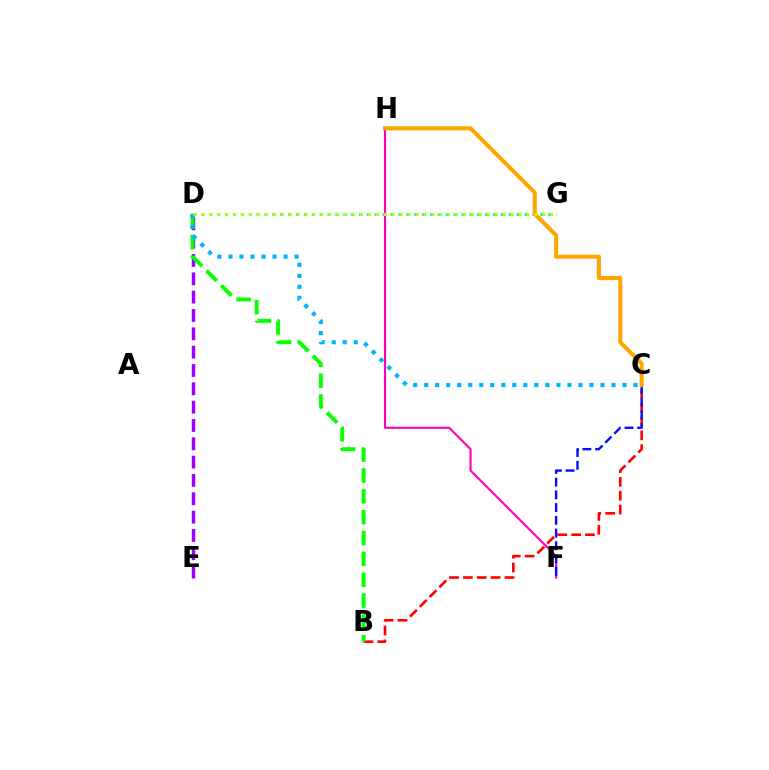{('B', 'C'): [{'color': '#ff0000', 'line_style': 'dashed', 'thickness': 1.88}], ('D', 'G'): [{'color': '#00ff9d', 'line_style': 'dotted', 'thickness': 2.14}, {'color': '#b3ff00', 'line_style': 'dotted', 'thickness': 2.15}], ('F', 'H'): [{'color': '#ff00bd', 'line_style': 'solid', 'thickness': 1.55}], ('C', 'F'): [{'color': '#0010ff', 'line_style': 'dashed', 'thickness': 1.73}], ('D', 'E'): [{'color': '#9b00ff', 'line_style': 'dashed', 'thickness': 2.49}], ('B', 'D'): [{'color': '#08ff00', 'line_style': 'dashed', 'thickness': 2.83}], ('C', 'H'): [{'color': '#ffa500', 'line_style': 'solid', 'thickness': 2.93}], ('C', 'D'): [{'color': '#00b5ff', 'line_style': 'dotted', 'thickness': 2.99}]}